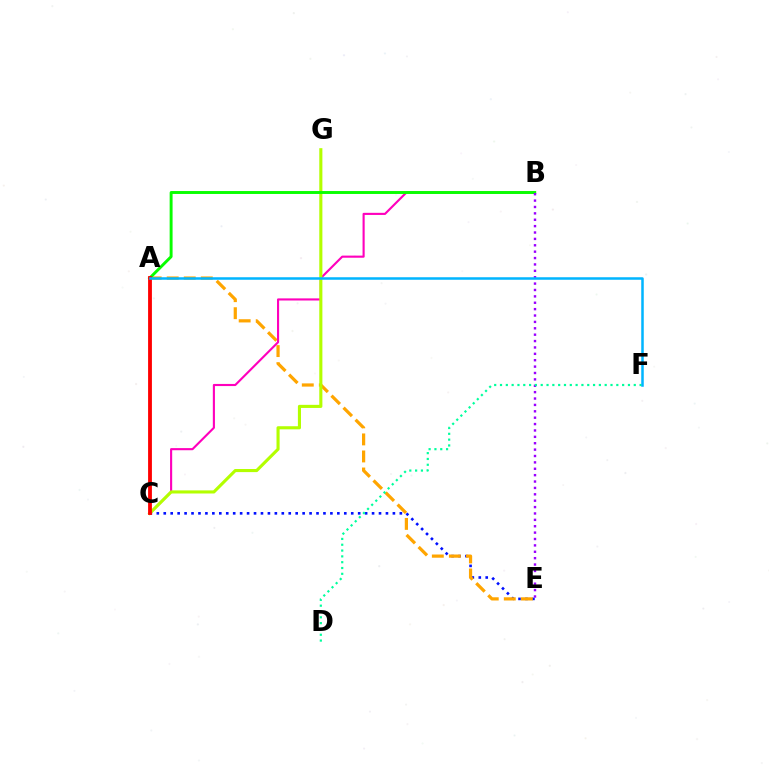{('C', 'E'): [{'color': '#0010ff', 'line_style': 'dotted', 'thickness': 1.89}], ('A', 'E'): [{'color': '#ffa500', 'line_style': 'dashed', 'thickness': 2.31}], ('B', 'C'): [{'color': '#ff00bd', 'line_style': 'solid', 'thickness': 1.53}], ('C', 'G'): [{'color': '#b3ff00', 'line_style': 'solid', 'thickness': 2.23}], ('A', 'B'): [{'color': '#08ff00', 'line_style': 'solid', 'thickness': 2.1}], ('A', 'C'): [{'color': '#ff0000', 'line_style': 'solid', 'thickness': 2.75}], ('B', 'E'): [{'color': '#9b00ff', 'line_style': 'dotted', 'thickness': 1.73}], ('D', 'F'): [{'color': '#00ff9d', 'line_style': 'dotted', 'thickness': 1.58}], ('A', 'F'): [{'color': '#00b5ff', 'line_style': 'solid', 'thickness': 1.81}]}